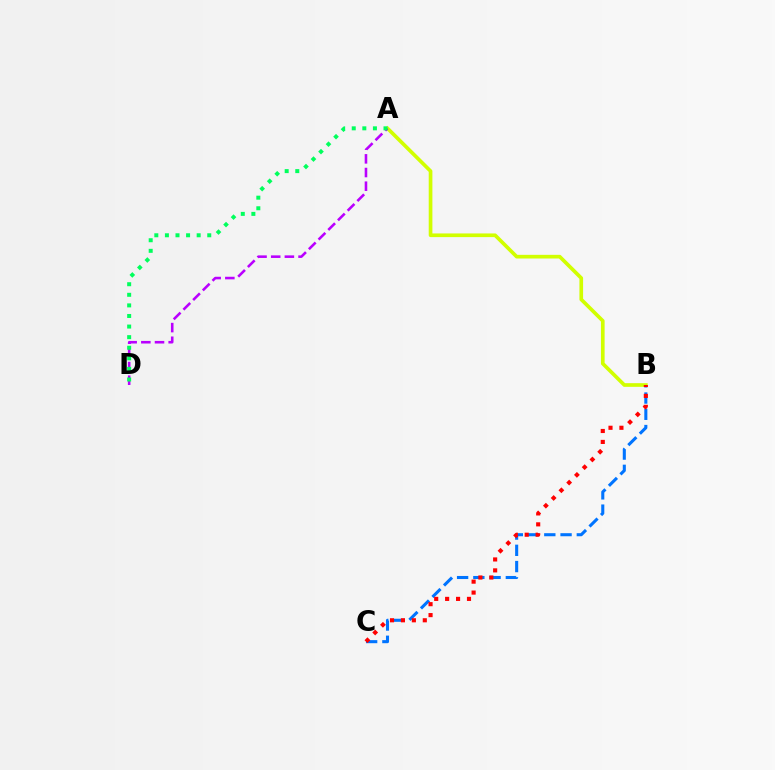{('B', 'C'): [{'color': '#0074ff', 'line_style': 'dashed', 'thickness': 2.21}, {'color': '#ff0000', 'line_style': 'dotted', 'thickness': 2.97}], ('A', 'B'): [{'color': '#d1ff00', 'line_style': 'solid', 'thickness': 2.64}], ('A', 'D'): [{'color': '#b900ff', 'line_style': 'dashed', 'thickness': 1.86}, {'color': '#00ff5c', 'line_style': 'dotted', 'thickness': 2.88}]}